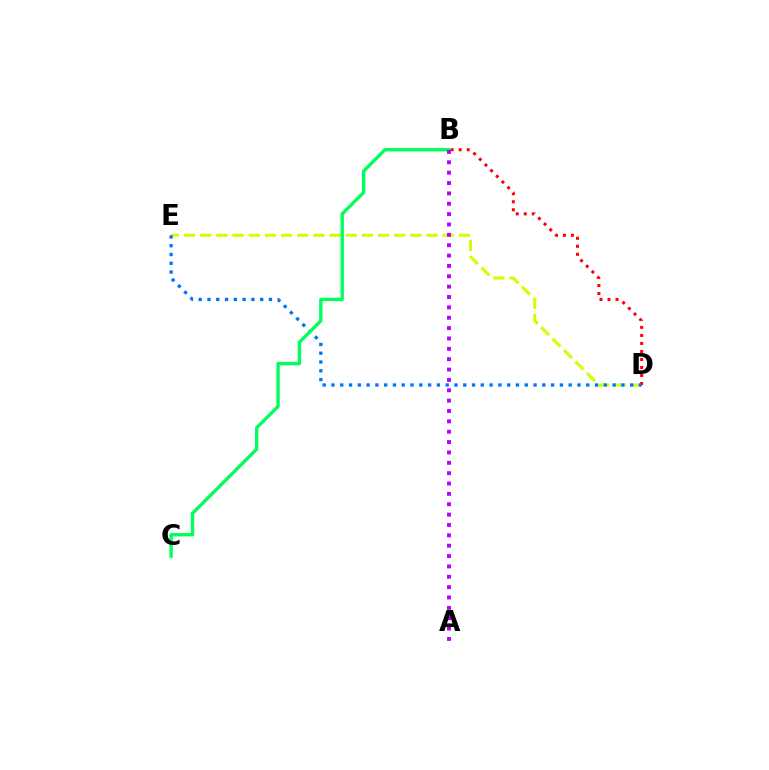{('D', 'E'): [{'color': '#d1ff00', 'line_style': 'dashed', 'thickness': 2.2}, {'color': '#0074ff', 'line_style': 'dotted', 'thickness': 2.39}], ('B', 'D'): [{'color': '#ff0000', 'line_style': 'dotted', 'thickness': 2.18}], ('B', 'C'): [{'color': '#00ff5c', 'line_style': 'solid', 'thickness': 2.43}], ('A', 'B'): [{'color': '#b900ff', 'line_style': 'dotted', 'thickness': 2.82}]}